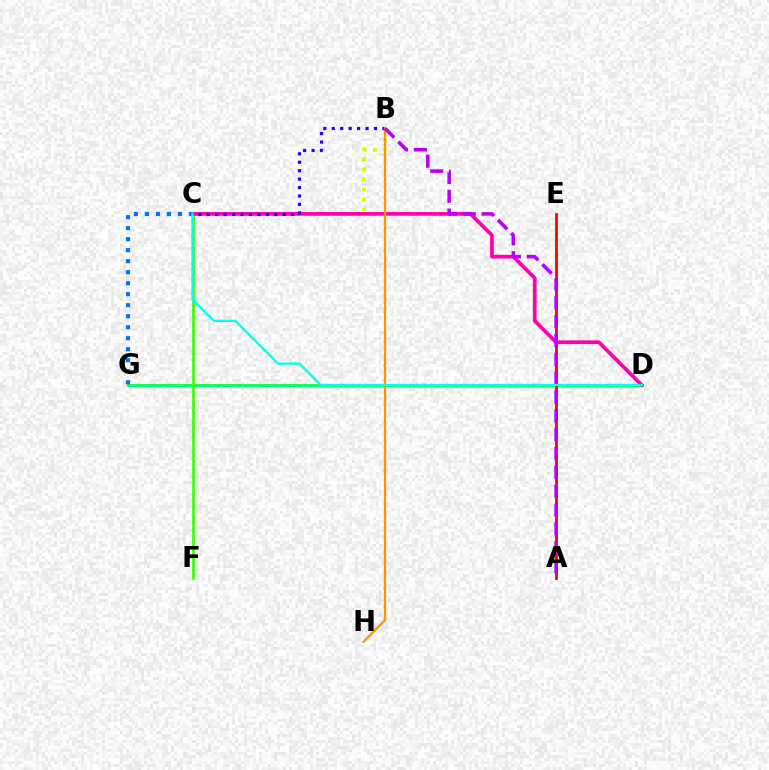{('D', 'G'): [{'color': '#00ff5c', 'line_style': 'solid', 'thickness': 2.04}], ('C', 'F'): [{'color': '#3dff00', 'line_style': 'solid', 'thickness': 1.92}], ('A', 'E'): [{'color': '#ff0000', 'line_style': 'solid', 'thickness': 2.01}], ('B', 'C'): [{'color': '#d1ff00', 'line_style': 'dotted', 'thickness': 2.73}, {'color': '#2500ff', 'line_style': 'dotted', 'thickness': 2.29}], ('C', 'D'): [{'color': '#ff00ac', 'line_style': 'solid', 'thickness': 2.67}, {'color': '#00fff6', 'line_style': 'solid', 'thickness': 1.7}], ('C', 'G'): [{'color': '#0074ff', 'line_style': 'dotted', 'thickness': 2.99}], ('B', 'H'): [{'color': '#ff9400', 'line_style': 'solid', 'thickness': 1.64}], ('A', 'B'): [{'color': '#b900ff', 'line_style': 'dashed', 'thickness': 2.56}]}